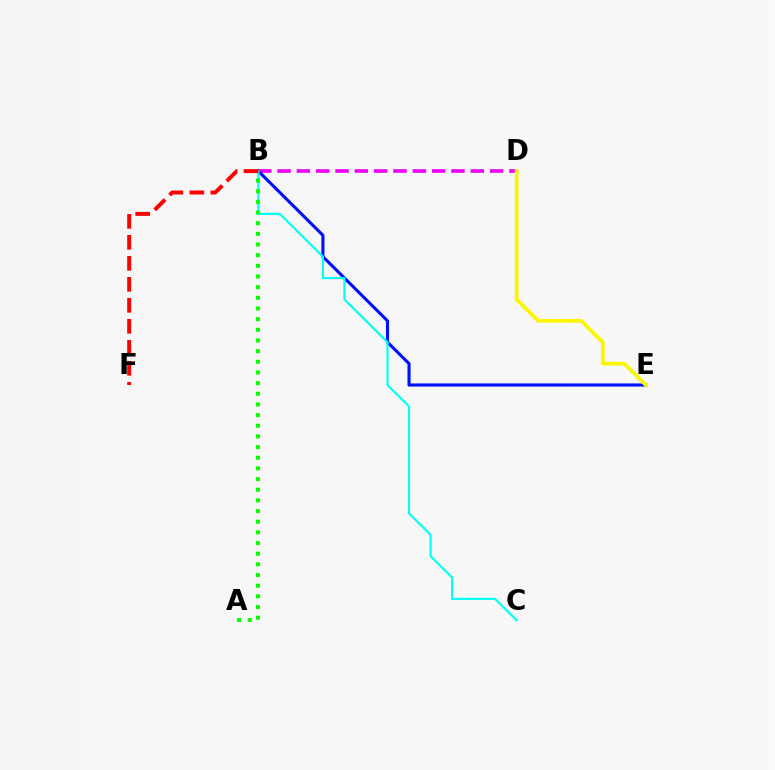{('B', 'D'): [{'color': '#ee00ff', 'line_style': 'dashed', 'thickness': 2.63}], ('B', 'E'): [{'color': '#0010ff', 'line_style': 'solid', 'thickness': 2.24}], ('D', 'E'): [{'color': '#fcf500', 'line_style': 'solid', 'thickness': 2.67}], ('B', 'C'): [{'color': '#00fff6', 'line_style': 'solid', 'thickness': 1.56}], ('A', 'B'): [{'color': '#08ff00', 'line_style': 'dotted', 'thickness': 2.9}], ('B', 'F'): [{'color': '#ff0000', 'line_style': 'dashed', 'thickness': 2.85}]}